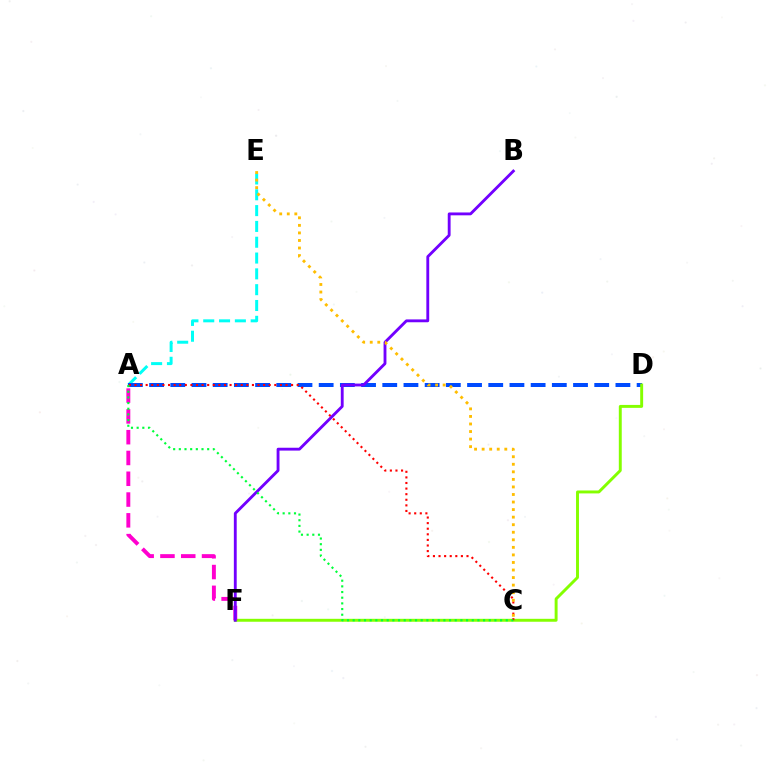{('A', 'E'): [{'color': '#00fff6', 'line_style': 'dashed', 'thickness': 2.15}], ('A', 'D'): [{'color': '#004bff', 'line_style': 'dashed', 'thickness': 2.88}], ('D', 'F'): [{'color': '#84ff00', 'line_style': 'solid', 'thickness': 2.11}], ('A', 'F'): [{'color': '#ff00cf', 'line_style': 'dashed', 'thickness': 2.82}], ('A', 'C'): [{'color': '#ff0000', 'line_style': 'dotted', 'thickness': 1.52}, {'color': '#00ff39', 'line_style': 'dotted', 'thickness': 1.54}], ('B', 'F'): [{'color': '#7200ff', 'line_style': 'solid', 'thickness': 2.05}], ('C', 'E'): [{'color': '#ffbd00', 'line_style': 'dotted', 'thickness': 2.05}]}